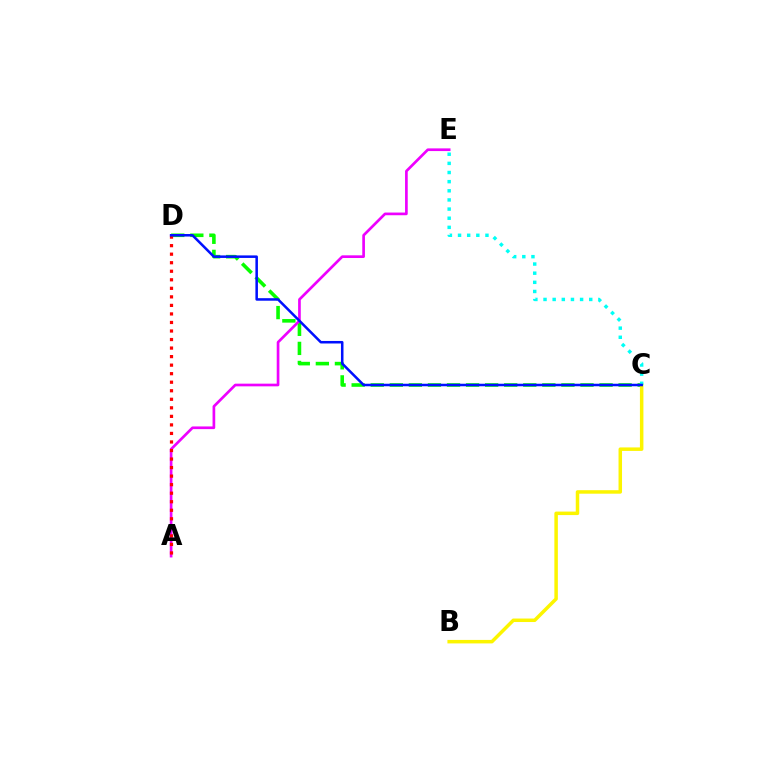{('C', 'D'): [{'color': '#08ff00', 'line_style': 'dashed', 'thickness': 2.59}, {'color': '#0010ff', 'line_style': 'solid', 'thickness': 1.82}], ('A', 'E'): [{'color': '#ee00ff', 'line_style': 'solid', 'thickness': 1.93}], ('A', 'D'): [{'color': '#ff0000', 'line_style': 'dotted', 'thickness': 2.32}], ('B', 'C'): [{'color': '#fcf500', 'line_style': 'solid', 'thickness': 2.52}], ('C', 'E'): [{'color': '#00fff6', 'line_style': 'dotted', 'thickness': 2.48}]}